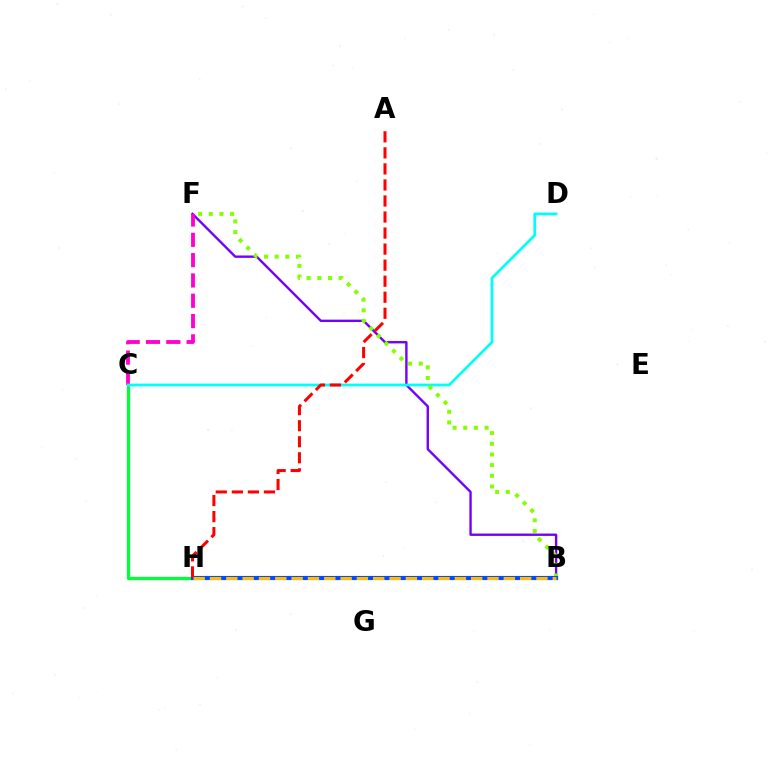{('B', 'F'): [{'color': '#7200ff', 'line_style': 'solid', 'thickness': 1.71}, {'color': '#84ff00', 'line_style': 'dotted', 'thickness': 2.9}], ('C', 'F'): [{'color': '#ff00cf', 'line_style': 'dashed', 'thickness': 2.76}], ('C', 'H'): [{'color': '#00ff39', 'line_style': 'solid', 'thickness': 2.36}], ('C', 'D'): [{'color': '#00fff6', 'line_style': 'solid', 'thickness': 1.97}], ('B', 'H'): [{'color': '#004bff', 'line_style': 'solid', 'thickness': 2.99}, {'color': '#ffbd00', 'line_style': 'dashed', 'thickness': 2.22}], ('A', 'H'): [{'color': '#ff0000', 'line_style': 'dashed', 'thickness': 2.18}]}